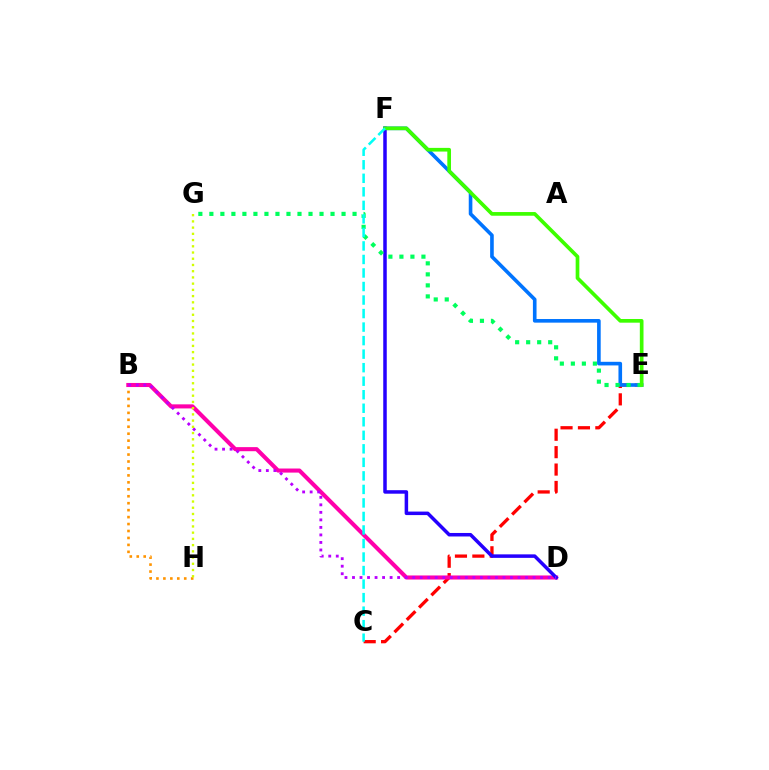{('B', 'H'): [{'color': '#ff9400', 'line_style': 'dotted', 'thickness': 1.89}], ('C', 'E'): [{'color': '#ff0000', 'line_style': 'dashed', 'thickness': 2.36}], ('E', 'F'): [{'color': '#0074ff', 'line_style': 'solid', 'thickness': 2.61}, {'color': '#3dff00', 'line_style': 'solid', 'thickness': 2.65}], ('B', 'D'): [{'color': '#ff00ac', 'line_style': 'solid', 'thickness': 2.94}, {'color': '#b900ff', 'line_style': 'dotted', 'thickness': 2.04}], ('D', 'F'): [{'color': '#2500ff', 'line_style': 'solid', 'thickness': 2.53}], ('E', 'G'): [{'color': '#00ff5c', 'line_style': 'dotted', 'thickness': 2.99}], ('C', 'F'): [{'color': '#00fff6', 'line_style': 'dashed', 'thickness': 1.84}], ('G', 'H'): [{'color': '#d1ff00', 'line_style': 'dotted', 'thickness': 1.69}]}